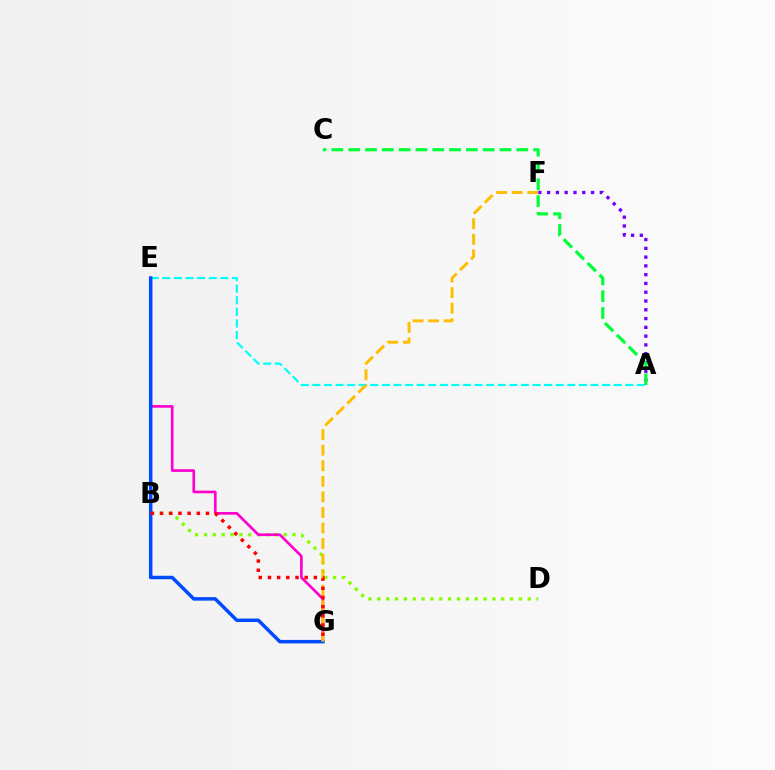{('B', 'D'): [{'color': '#84ff00', 'line_style': 'dotted', 'thickness': 2.4}], ('E', 'G'): [{'color': '#ff00cf', 'line_style': 'solid', 'thickness': 1.93}, {'color': '#004bff', 'line_style': 'solid', 'thickness': 2.51}], ('A', 'E'): [{'color': '#00fff6', 'line_style': 'dashed', 'thickness': 1.57}], ('A', 'F'): [{'color': '#7200ff', 'line_style': 'dotted', 'thickness': 2.39}], ('F', 'G'): [{'color': '#ffbd00', 'line_style': 'dashed', 'thickness': 2.11}], ('A', 'C'): [{'color': '#00ff39', 'line_style': 'dashed', 'thickness': 2.28}], ('B', 'G'): [{'color': '#ff0000', 'line_style': 'dotted', 'thickness': 2.49}]}